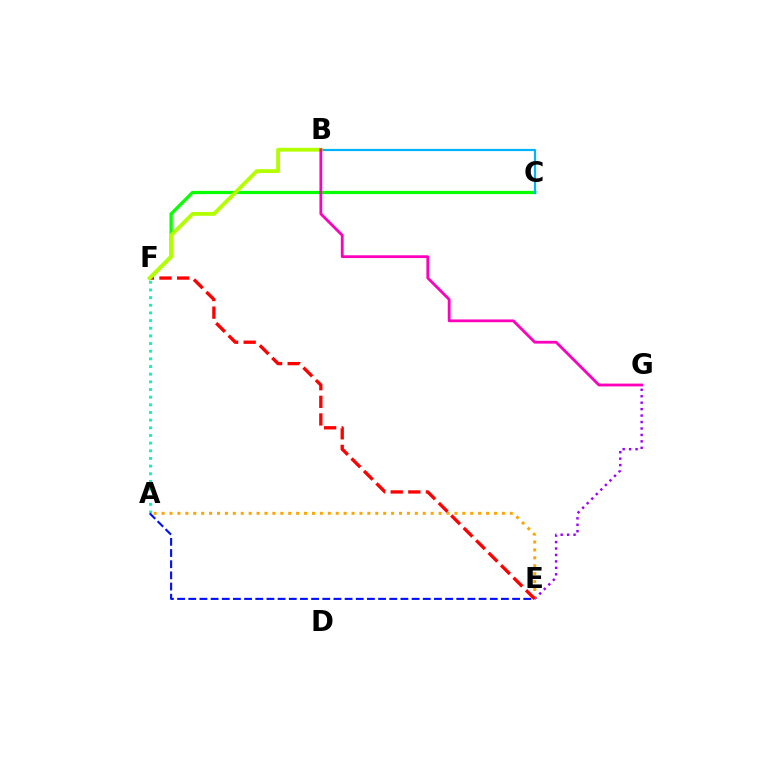{('E', 'G'): [{'color': '#9b00ff', 'line_style': 'dotted', 'thickness': 1.75}], ('C', 'F'): [{'color': '#08ff00', 'line_style': 'solid', 'thickness': 2.35}], ('A', 'E'): [{'color': '#ffa500', 'line_style': 'dotted', 'thickness': 2.15}, {'color': '#0010ff', 'line_style': 'dashed', 'thickness': 1.52}], ('A', 'F'): [{'color': '#00ff9d', 'line_style': 'dotted', 'thickness': 2.08}], ('B', 'C'): [{'color': '#00b5ff', 'line_style': 'solid', 'thickness': 1.58}], ('E', 'F'): [{'color': '#ff0000', 'line_style': 'dashed', 'thickness': 2.39}], ('B', 'F'): [{'color': '#b3ff00', 'line_style': 'solid', 'thickness': 2.75}], ('B', 'G'): [{'color': '#ff00bd', 'line_style': 'solid', 'thickness': 2.01}]}